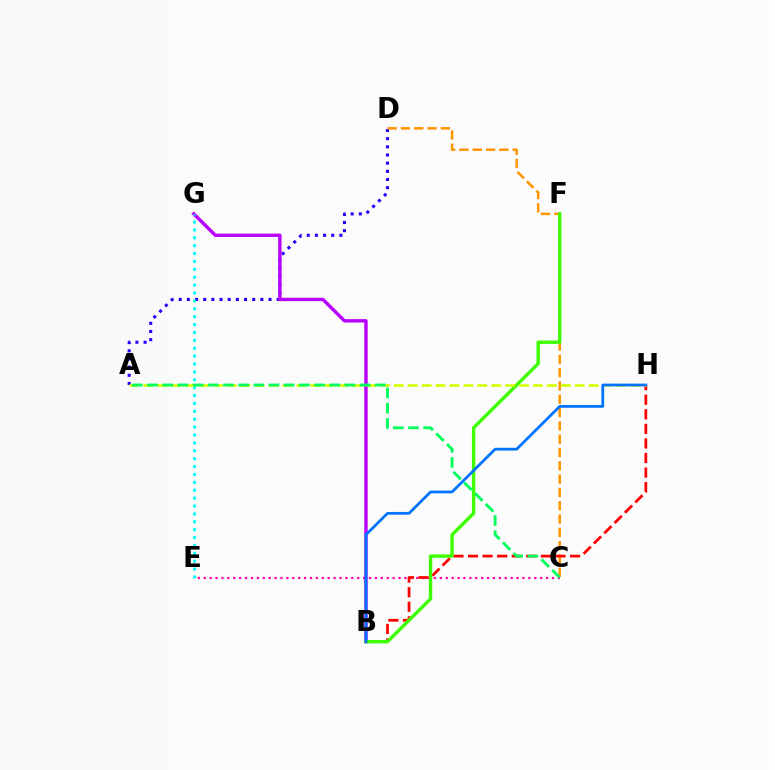{('C', 'E'): [{'color': '#ff00ac', 'line_style': 'dotted', 'thickness': 1.6}], ('A', 'D'): [{'color': '#2500ff', 'line_style': 'dotted', 'thickness': 2.22}], ('C', 'D'): [{'color': '#ff9400', 'line_style': 'dashed', 'thickness': 1.81}], ('B', 'G'): [{'color': '#b900ff', 'line_style': 'solid', 'thickness': 2.44}], ('B', 'H'): [{'color': '#ff0000', 'line_style': 'dashed', 'thickness': 1.98}, {'color': '#0074ff', 'line_style': 'solid', 'thickness': 1.99}], ('E', 'G'): [{'color': '#00fff6', 'line_style': 'dotted', 'thickness': 2.14}], ('B', 'F'): [{'color': '#3dff00', 'line_style': 'solid', 'thickness': 2.44}], ('A', 'H'): [{'color': '#d1ff00', 'line_style': 'dashed', 'thickness': 1.89}], ('A', 'C'): [{'color': '#00ff5c', 'line_style': 'dashed', 'thickness': 2.06}]}